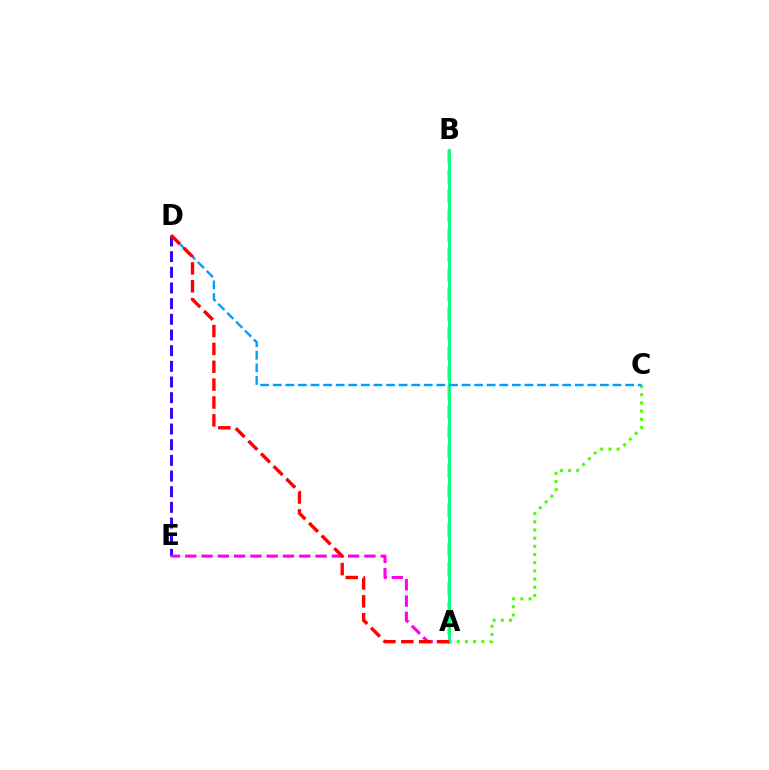{('A', 'B'): [{'color': '#ffd500', 'line_style': 'dashed', 'thickness': 2.67}, {'color': '#00ff86', 'line_style': 'solid', 'thickness': 2.05}], ('D', 'E'): [{'color': '#3700ff', 'line_style': 'dashed', 'thickness': 2.13}], ('A', 'E'): [{'color': '#ff00ed', 'line_style': 'dashed', 'thickness': 2.21}], ('A', 'C'): [{'color': '#4fff00', 'line_style': 'dotted', 'thickness': 2.22}], ('C', 'D'): [{'color': '#009eff', 'line_style': 'dashed', 'thickness': 1.71}], ('A', 'D'): [{'color': '#ff0000', 'line_style': 'dashed', 'thickness': 2.43}]}